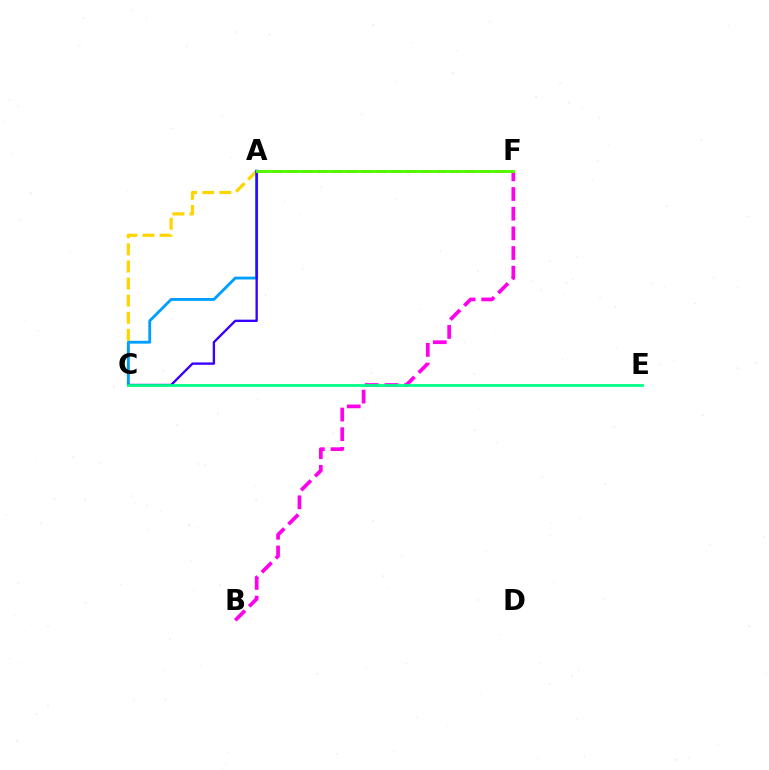{('A', 'C'): [{'color': '#ffd500', 'line_style': 'dashed', 'thickness': 2.32}, {'color': '#009eff', 'line_style': 'solid', 'thickness': 2.05}, {'color': '#3700ff', 'line_style': 'solid', 'thickness': 1.69}], ('B', 'F'): [{'color': '#ff00ed', 'line_style': 'dashed', 'thickness': 2.67}], ('A', 'F'): [{'color': '#ff0000', 'line_style': 'dashed', 'thickness': 2.02}, {'color': '#4fff00', 'line_style': 'solid', 'thickness': 2.06}], ('C', 'E'): [{'color': '#00ff86', 'line_style': 'solid', 'thickness': 1.99}]}